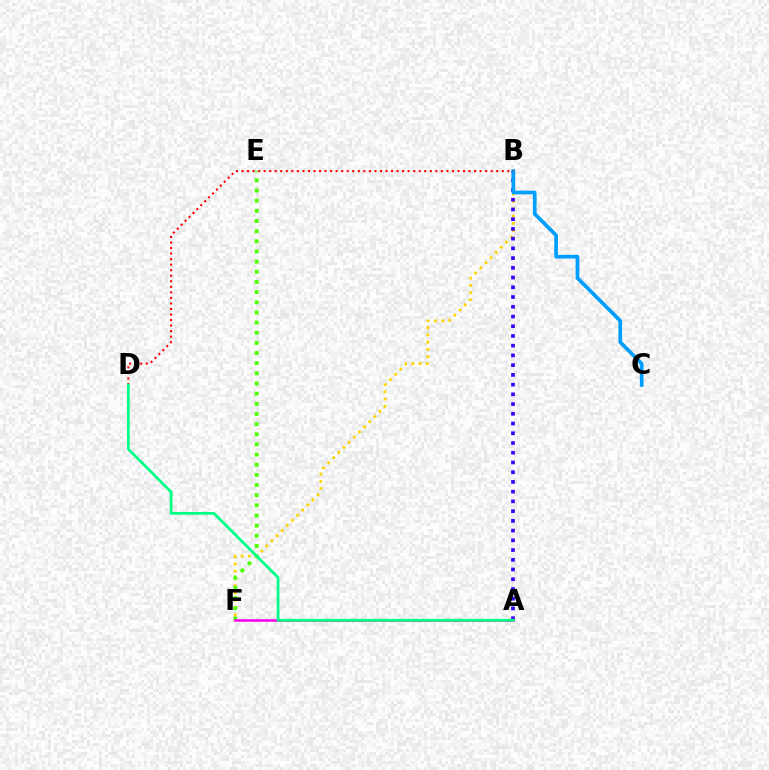{('B', 'F'): [{'color': '#ffd500', 'line_style': 'dotted', 'thickness': 1.97}], ('A', 'B'): [{'color': '#3700ff', 'line_style': 'dotted', 'thickness': 2.64}], ('B', 'C'): [{'color': '#009eff', 'line_style': 'solid', 'thickness': 2.67}], ('B', 'D'): [{'color': '#ff0000', 'line_style': 'dotted', 'thickness': 1.5}], ('E', 'F'): [{'color': '#4fff00', 'line_style': 'dotted', 'thickness': 2.76}], ('A', 'F'): [{'color': '#ff00ed', 'line_style': 'solid', 'thickness': 1.82}], ('A', 'D'): [{'color': '#00ff86', 'line_style': 'solid', 'thickness': 1.99}]}